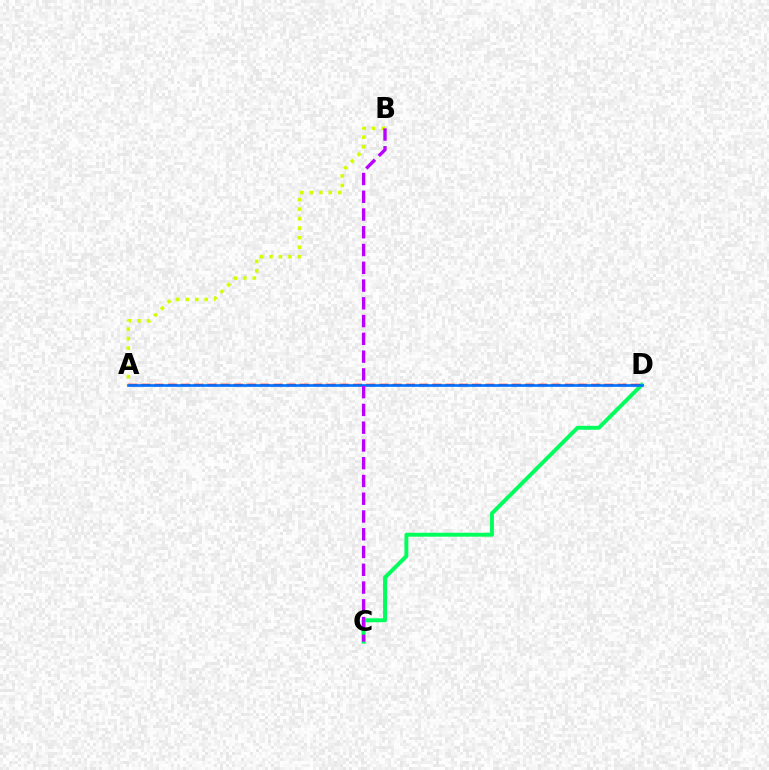{('C', 'D'): [{'color': '#00ff5c', 'line_style': 'solid', 'thickness': 2.83}], ('A', 'D'): [{'color': '#ff0000', 'line_style': 'dashed', 'thickness': 1.8}, {'color': '#0074ff', 'line_style': 'solid', 'thickness': 1.91}], ('A', 'B'): [{'color': '#d1ff00', 'line_style': 'dotted', 'thickness': 2.58}], ('B', 'C'): [{'color': '#b900ff', 'line_style': 'dashed', 'thickness': 2.41}]}